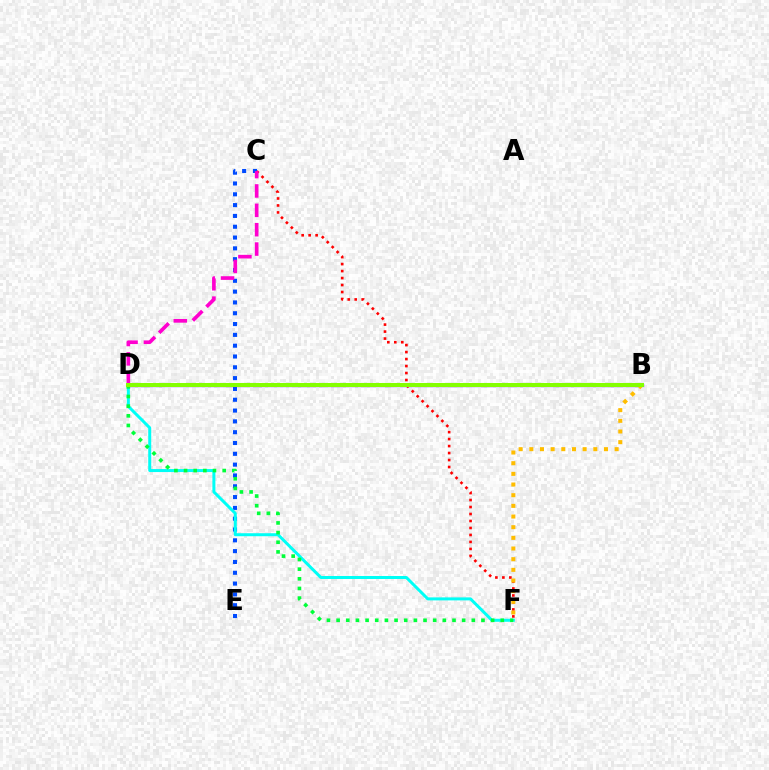{('C', 'E'): [{'color': '#004bff', 'line_style': 'dotted', 'thickness': 2.94}], ('C', 'F'): [{'color': '#ff0000', 'line_style': 'dotted', 'thickness': 1.9}], ('B', 'D'): [{'color': '#7200ff', 'line_style': 'solid', 'thickness': 2.37}, {'color': '#84ff00', 'line_style': 'solid', 'thickness': 2.9}], ('C', 'D'): [{'color': '#ff00cf', 'line_style': 'dashed', 'thickness': 2.63}], ('D', 'F'): [{'color': '#00fff6', 'line_style': 'solid', 'thickness': 2.16}, {'color': '#00ff39', 'line_style': 'dotted', 'thickness': 2.62}], ('B', 'F'): [{'color': '#ffbd00', 'line_style': 'dotted', 'thickness': 2.9}]}